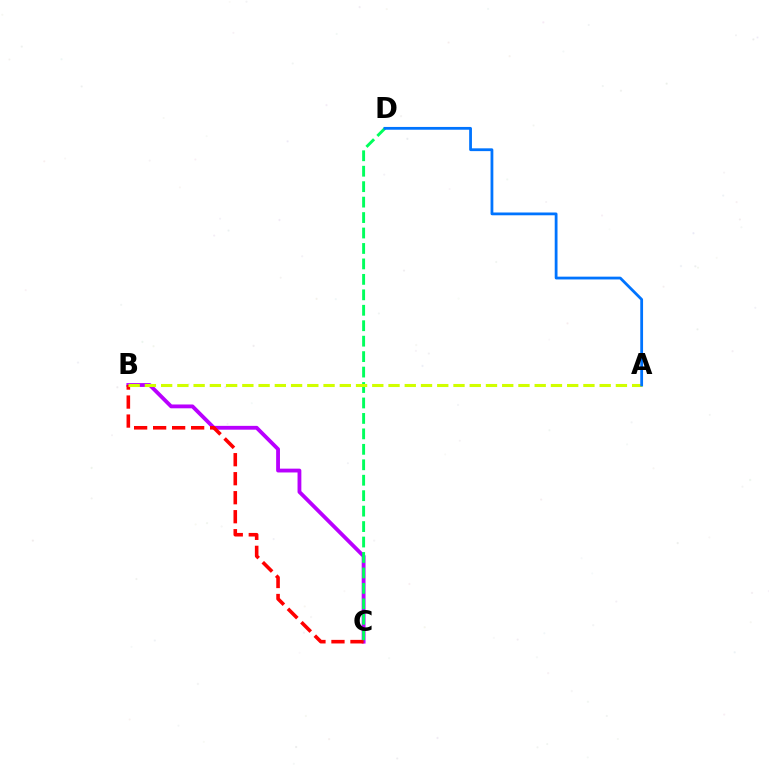{('B', 'C'): [{'color': '#b900ff', 'line_style': 'solid', 'thickness': 2.75}, {'color': '#ff0000', 'line_style': 'dashed', 'thickness': 2.58}], ('C', 'D'): [{'color': '#00ff5c', 'line_style': 'dashed', 'thickness': 2.1}], ('A', 'B'): [{'color': '#d1ff00', 'line_style': 'dashed', 'thickness': 2.21}], ('A', 'D'): [{'color': '#0074ff', 'line_style': 'solid', 'thickness': 2.01}]}